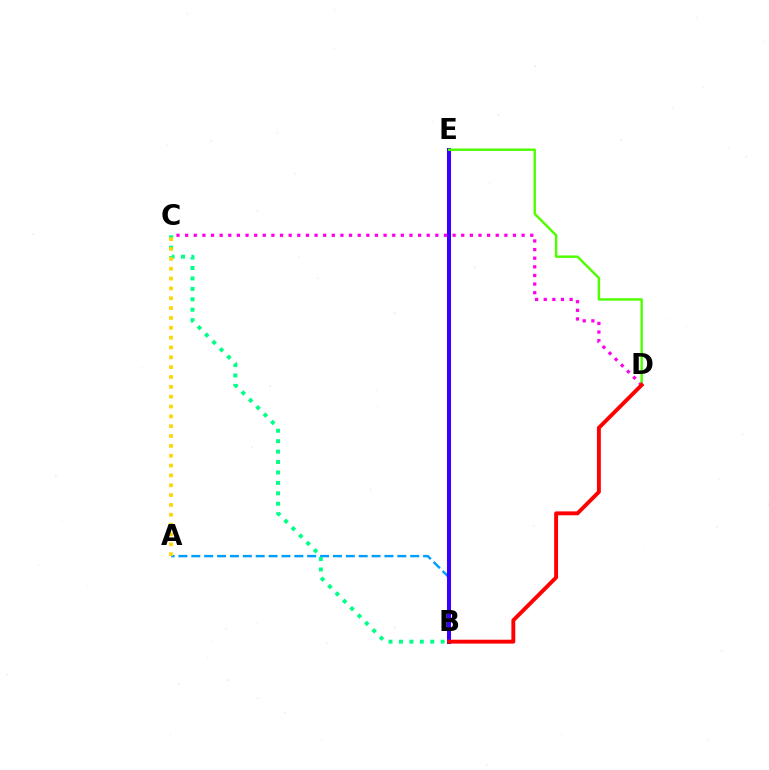{('A', 'B'): [{'color': '#009eff', 'line_style': 'dashed', 'thickness': 1.75}], ('B', 'E'): [{'color': '#3700ff', 'line_style': 'solid', 'thickness': 2.92}], ('B', 'C'): [{'color': '#00ff86', 'line_style': 'dotted', 'thickness': 2.83}], ('C', 'D'): [{'color': '#ff00ed', 'line_style': 'dotted', 'thickness': 2.34}], ('D', 'E'): [{'color': '#4fff00', 'line_style': 'solid', 'thickness': 1.75}], ('A', 'C'): [{'color': '#ffd500', 'line_style': 'dotted', 'thickness': 2.67}], ('B', 'D'): [{'color': '#ff0000', 'line_style': 'solid', 'thickness': 2.81}]}